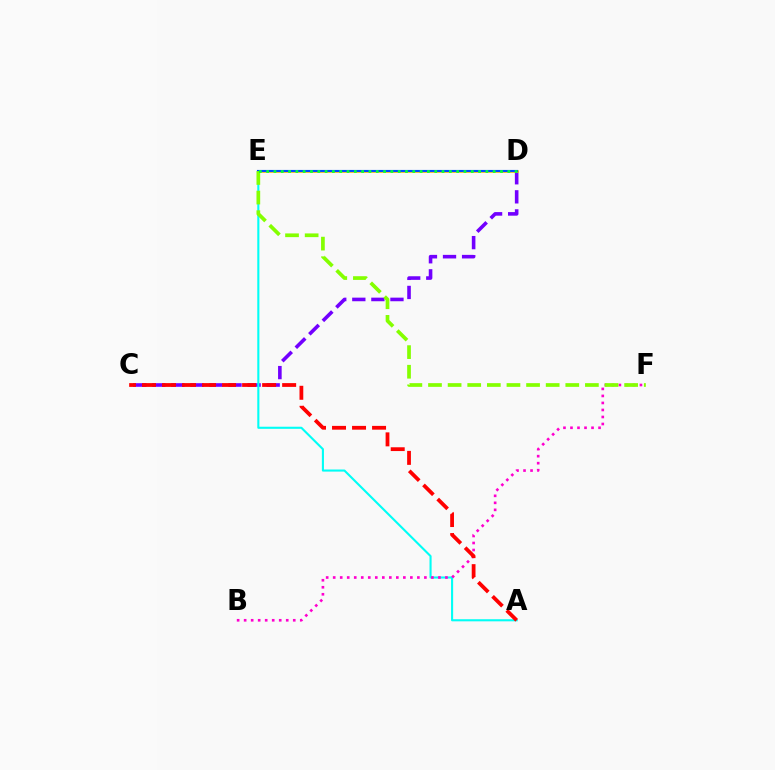{('C', 'D'): [{'color': '#7200ff', 'line_style': 'dashed', 'thickness': 2.59}], ('D', 'E'): [{'color': '#ffbd00', 'line_style': 'solid', 'thickness': 1.89}, {'color': '#004bff', 'line_style': 'solid', 'thickness': 1.54}, {'color': '#00ff39', 'line_style': 'dotted', 'thickness': 1.99}], ('A', 'E'): [{'color': '#00fff6', 'line_style': 'solid', 'thickness': 1.51}], ('B', 'F'): [{'color': '#ff00cf', 'line_style': 'dotted', 'thickness': 1.91}], ('E', 'F'): [{'color': '#84ff00', 'line_style': 'dashed', 'thickness': 2.66}], ('A', 'C'): [{'color': '#ff0000', 'line_style': 'dashed', 'thickness': 2.72}]}